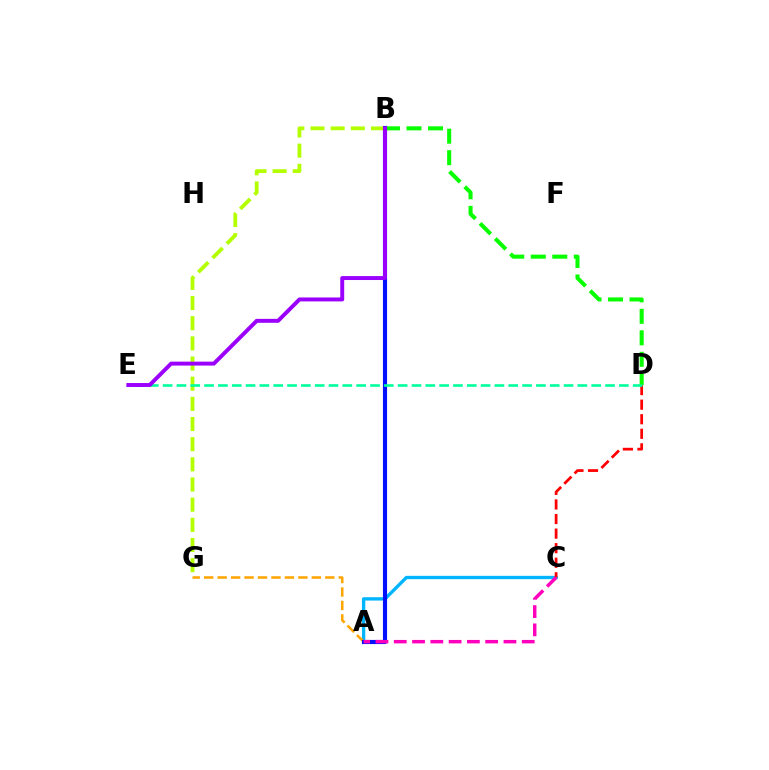{('B', 'G'): [{'color': '#b3ff00', 'line_style': 'dashed', 'thickness': 2.74}], ('A', 'C'): [{'color': '#00b5ff', 'line_style': 'solid', 'thickness': 2.4}, {'color': '#ff00bd', 'line_style': 'dashed', 'thickness': 2.48}], ('C', 'D'): [{'color': '#ff0000', 'line_style': 'dashed', 'thickness': 1.98}], ('A', 'G'): [{'color': '#ffa500', 'line_style': 'dashed', 'thickness': 1.83}], ('B', 'D'): [{'color': '#08ff00', 'line_style': 'dashed', 'thickness': 2.92}], ('A', 'B'): [{'color': '#0010ff', 'line_style': 'solid', 'thickness': 2.97}], ('D', 'E'): [{'color': '#00ff9d', 'line_style': 'dashed', 'thickness': 1.88}], ('B', 'E'): [{'color': '#9b00ff', 'line_style': 'solid', 'thickness': 2.84}]}